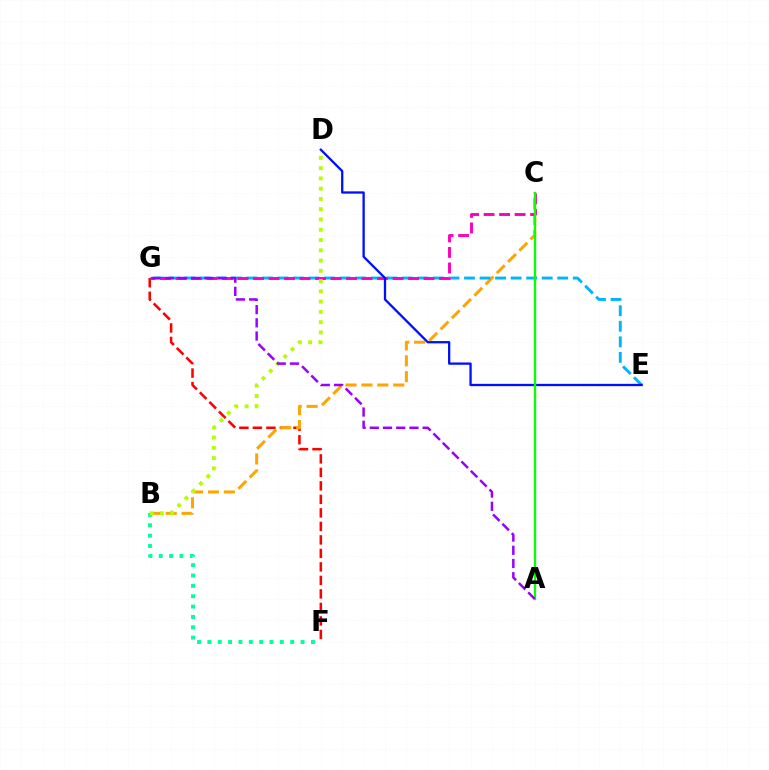{('F', 'G'): [{'color': '#ff0000', 'line_style': 'dashed', 'thickness': 1.83}], ('B', 'C'): [{'color': '#ffa500', 'line_style': 'dashed', 'thickness': 2.16}], ('E', 'G'): [{'color': '#00b5ff', 'line_style': 'dashed', 'thickness': 2.11}], ('B', 'F'): [{'color': '#00ff9d', 'line_style': 'dotted', 'thickness': 2.81}], ('C', 'G'): [{'color': '#ff00bd', 'line_style': 'dashed', 'thickness': 2.11}], ('B', 'D'): [{'color': '#b3ff00', 'line_style': 'dotted', 'thickness': 2.79}], ('D', 'E'): [{'color': '#0010ff', 'line_style': 'solid', 'thickness': 1.66}], ('A', 'C'): [{'color': '#08ff00', 'line_style': 'solid', 'thickness': 1.66}], ('A', 'G'): [{'color': '#9b00ff', 'line_style': 'dashed', 'thickness': 1.8}]}